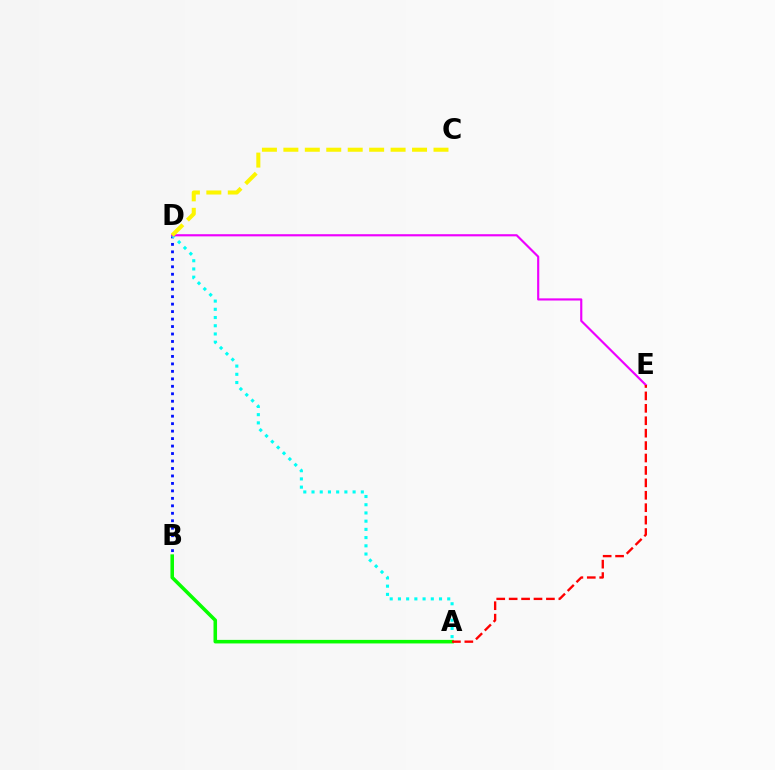{('A', 'B'): [{'color': '#08ff00', 'line_style': 'solid', 'thickness': 2.55}], ('B', 'D'): [{'color': '#0010ff', 'line_style': 'dotted', 'thickness': 2.03}], ('A', 'D'): [{'color': '#00fff6', 'line_style': 'dotted', 'thickness': 2.23}], ('D', 'E'): [{'color': '#ee00ff', 'line_style': 'solid', 'thickness': 1.55}], ('A', 'E'): [{'color': '#ff0000', 'line_style': 'dashed', 'thickness': 1.69}], ('C', 'D'): [{'color': '#fcf500', 'line_style': 'dashed', 'thickness': 2.91}]}